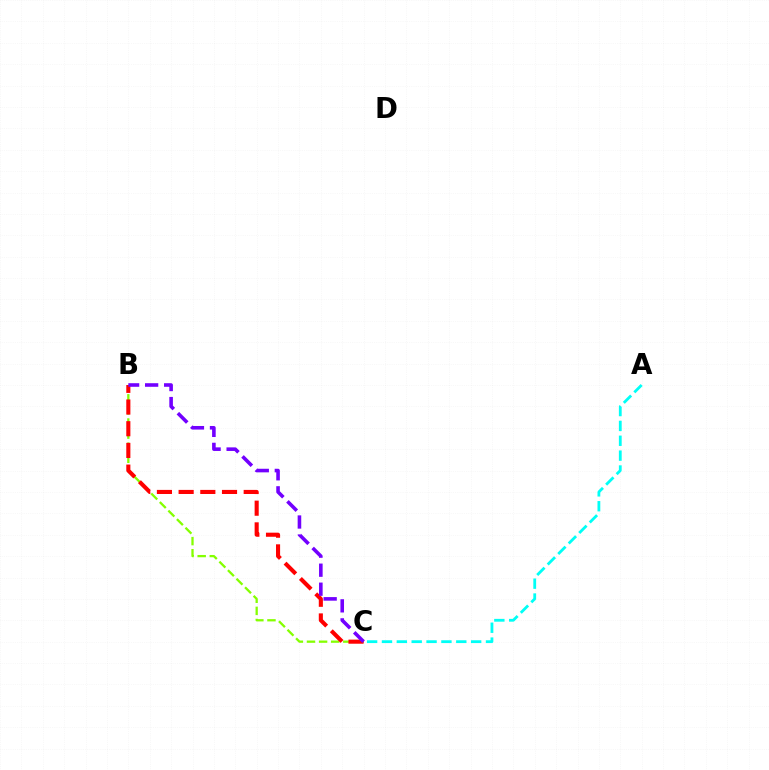{('A', 'C'): [{'color': '#00fff6', 'line_style': 'dashed', 'thickness': 2.02}], ('B', 'C'): [{'color': '#84ff00', 'line_style': 'dashed', 'thickness': 1.64}, {'color': '#ff0000', 'line_style': 'dashed', 'thickness': 2.95}, {'color': '#7200ff', 'line_style': 'dashed', 'thickness': 2.58}]}